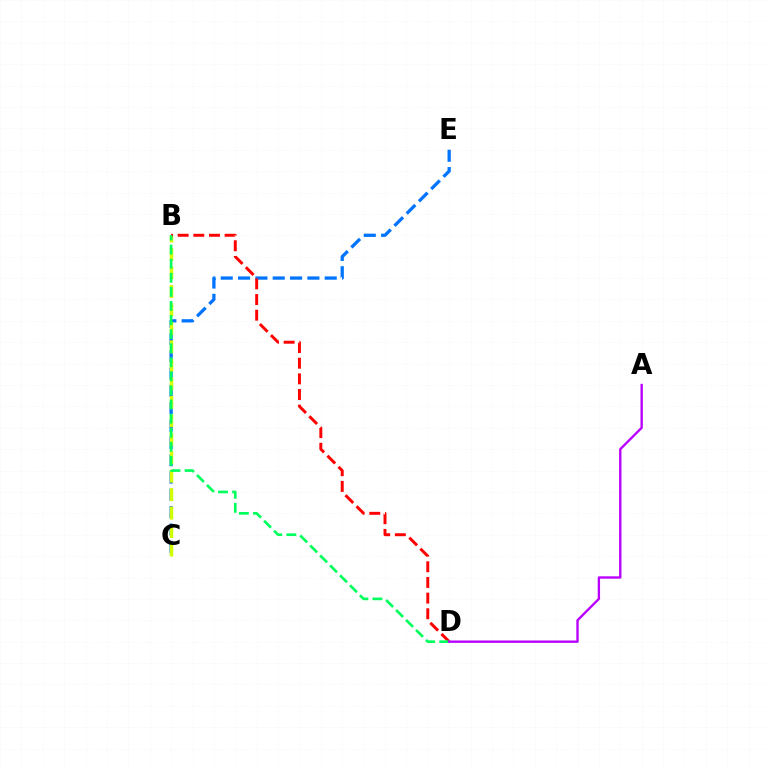{('C', 'E'): [{'color': '#0074ff', 'line_style': 'dashed', 'thickness': 2.35}], ('B', 'C'): [{'color': '#d1ff00', 'line_style': 'dashed', 'thickness': 2.51}], ('B', 'D'): [{'color': '#ff0000', 'line_style': 'dashed', 'thickness': 2.13}, {'color': '#00ff5c', 'line_style': 'dashed', 'thickness': 1.91}], ('A', 'D'): [{'color': '#b900ff', 'line_style': 'solid', 'thickness': 1.7}]}